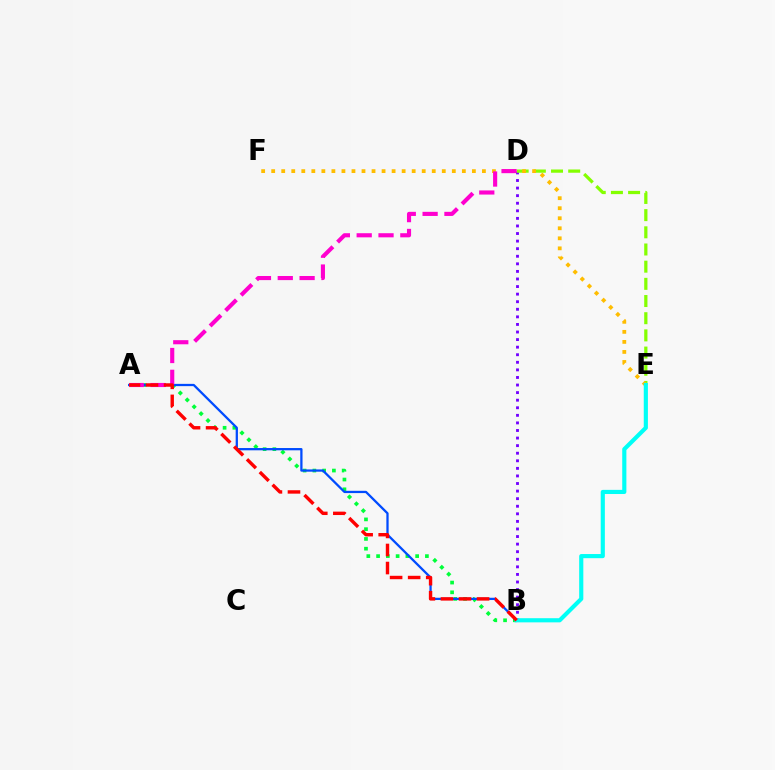{('B', 'D'): [{'color': '#7200ff', 'line_style': 'dotted', 'thickness': 2.06}], ('D', 'E'): [{'color': '#84ff00', 'line_style': 'dashed', 'thickness': 2.33}], ('A', 'B'): [{'color': '#00ff39', 'line_style': 'dotted', 'thickness': 2.65}, {'color': '#004bff', 'line_style': 'solid', 'thickness': 1.64}, {'color': '#ff0000', 'line_style': 'dashed', 'thickness': 2.45}], ('E', 'F'): [{'color': '#ffbd00', 'line_style': 'dotted', 'thickness': 2.73}], ('A', 'D'): [{'color': '#ff00cf', 'line_style': 'dashed', 'thickness': 2.97}], ('B', 'E'): [{'color': '#00fff6', 'line_style': 'solid', 'thickness': 2.98}]}